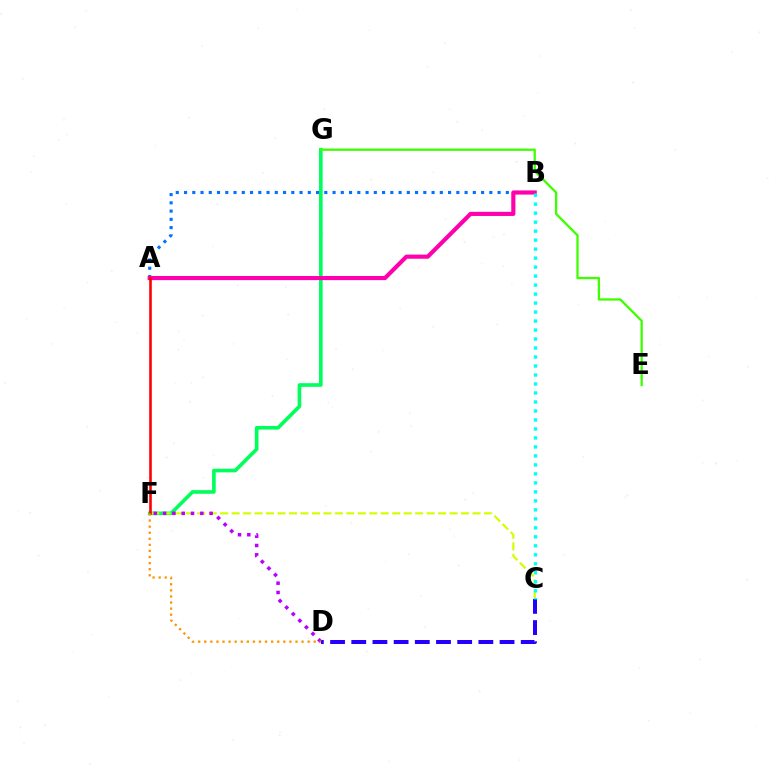{('F', 'G'): [{'color': '#00ff5c', 'line_style': 'solid', 'thickness': 2.62}], ('C', 'F'): [{'color': '#d1ff00', 'line_style': 'dashed', 'thickness': 1.56}], ('C', 'D'): [{'color': '#2500ff', 'line_style': 'dashed', 'thickness': 2.88}], ('D', 'F'): [{'color': '#b900ff', 'line_style': 'dotted', 'thickness': 2.53}, {'color': '#ff9400', 'line_style': 'dotted', 'thickness': 1.65}], ('A', 'B'): [{'color': '#0074ff', 'line_style': 'dotted', 'thickness': 2.24}, {'color': '#ff00ac', 'line_style': 'solid', 'thickness': 2.98}], ('A', 'F'): [{'color': '#ff0000', 'line_style': 'solid', 'thickness': 1.86}], ('E', 'G'): [{'color': '#3dff00', 'line_style': 'solid', 'thickness': 1.65}], ('B', 'C'): [{'color': '#00fff6', 'line_style': 'dotted', 'thickness': 2.44}]}